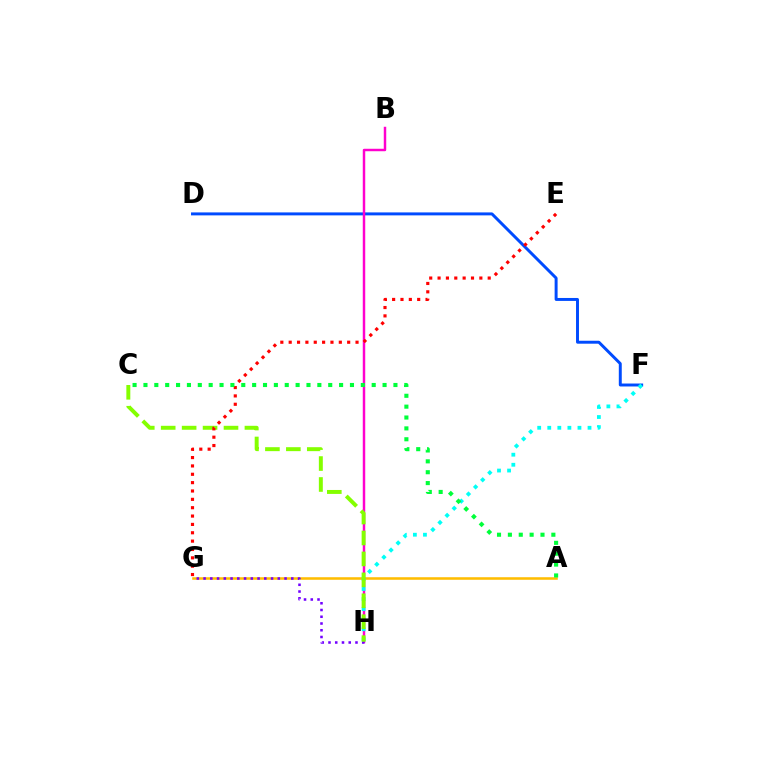{('D', 'F'): [{'color': '#004bff', 'line_style': 'solid', 'thickness': 2.13}], ('A', 'G'): [{'color': '#ffbd00', 'line_style': 'solid', 'thickness': 1.84}], ('B', 'H'): [{'color': '#ff00cf', 'line_style': 'solid', 'thickness': 1.77}], ('G', 'H'): [{'color': '#7200ff', 'line_style': 'dotted', 'thickness': 1.83}], ('F', 'H'): [{'color': '#00fff6', 'line_style': 'dotted', 'thickness': 2.73}], ('C', 'H'): [{'color': '#84ff00', 'line_style': 'dashed', 'thickness': 2.84}], ('E', 'G'): [{'color': '#ff0000', 'line_style': 'dotted', 'thickness': 2.27}], ('A', 'C'): [{'color': '#00ff39', 'line_style': 'dotted', 'thickness': 2.95}]}